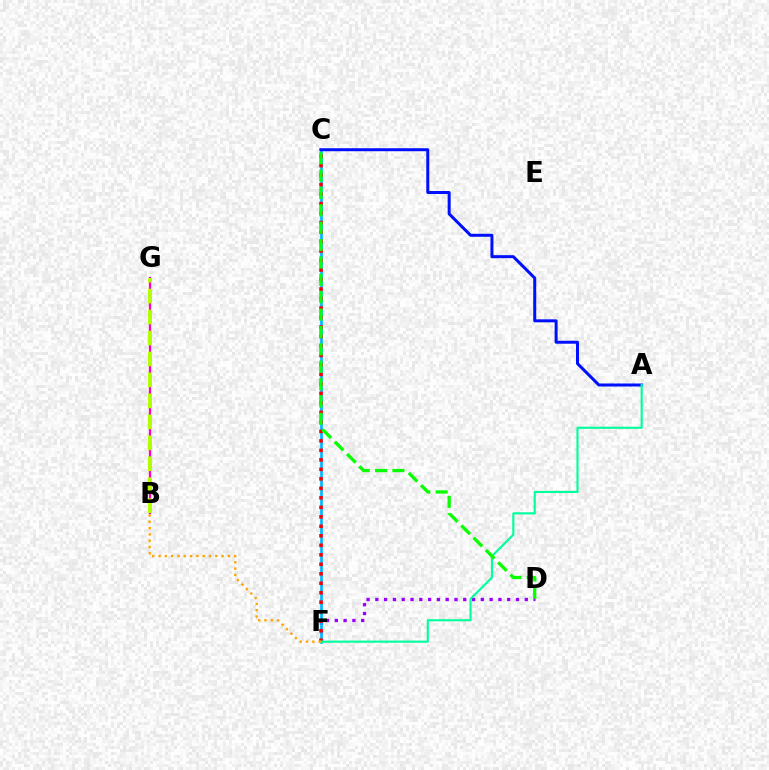{('D', 'F'): [{'color': '#9b00ff', 'line_style': 'dotted', 'thickness': 2.39}], ('C', 'F'): [{'color': '#00b5ff', 'line_style': 'solid', 'thickness': 1.93}, {'color': '#ff0000', 'line_style': 'dotted', 'thickness': 2.58}], ('A', 'C'): [{'color': '#0010ff', 'line_style': 'solid', 'thickness': 2.16}], ('A', 'F'): [{'color': '#00ff9d', 'line_style': 'solid', 'thickness': 1.54}], ('B', 'F'): [{'color': '#ffa500', 'line_style': 'dotted', 'thickness': 1.71}], ('B', 'G'): [{'color': '#ff00bd', 'line_style': 'solid', 'thickness': 1.63}, {'color': '#b3ff00', 'line_style': 'dashed', 'thickness': 2.85}], ('C', 'D'): [{'color': '#08ff00', 'line_style': 'dashed', 'thickness': 2.36}]}